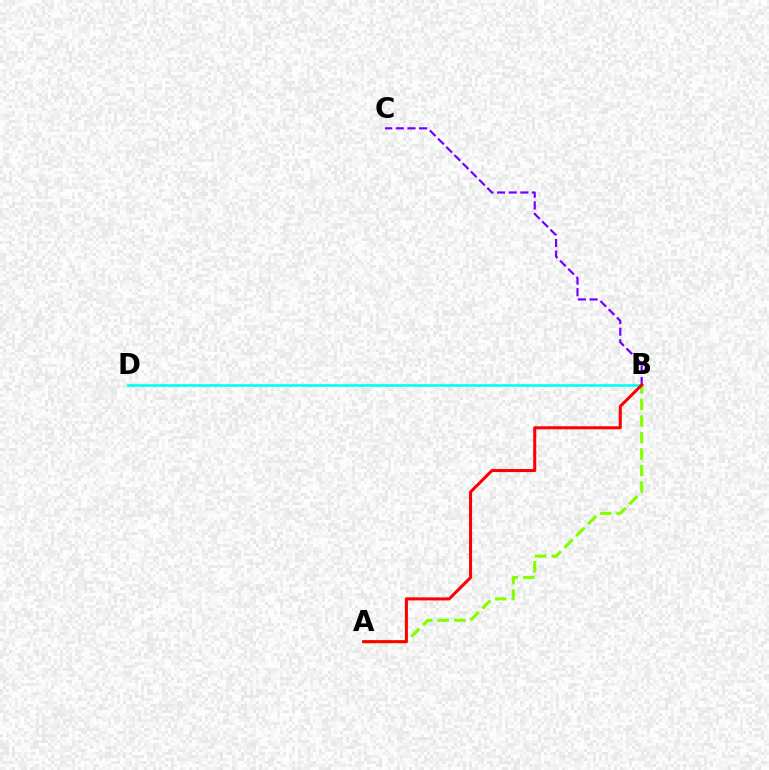{('B', 'C'): [{'color': '#7200ff', 'line_style': 'dashed', 'thickness': 1.58}], ('B', 'D'): [{'color': '#00fff6', 'line_style': 'solid', 'thickness': 1.91}], ('A', 'B'): [{'color': '#84ff00', 'line_style': 'dashed', 'thickness': 2.25}, {'color': '#ff0000', 'line_style': 'solid', 'thickness': 2.19}]}